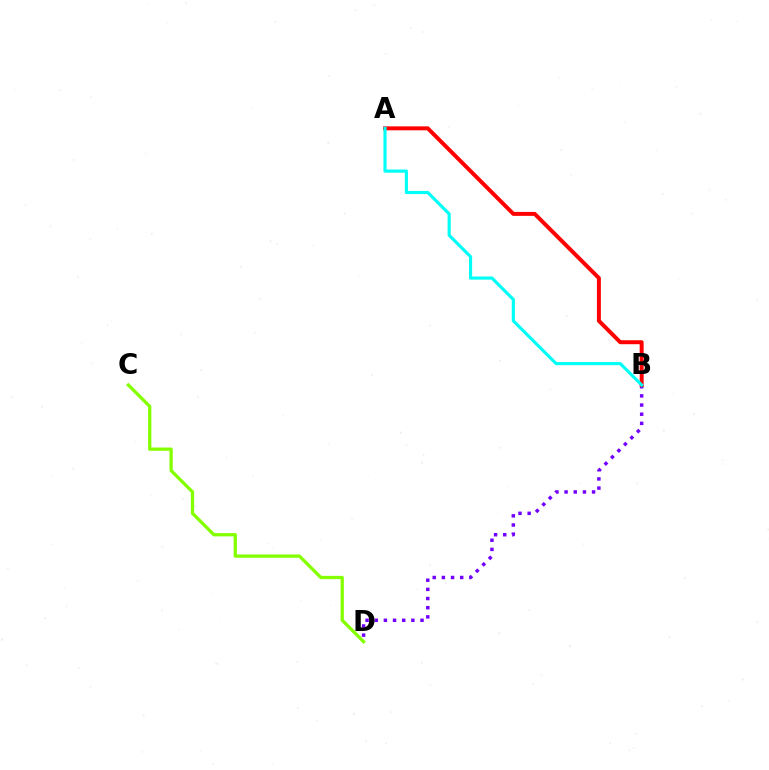{('B', 'D'): [{'color': '#7200ff', 'line_style': 'dotted', 'thickness': 2.49}], ('A', 'B'): [{'color': '#ff0000', 'line_style': 'solid', 'thickness': 2.86}, {'color': '#00fff6', 'line_style': 'solid', 'thickness': 2.26}], ('C', 'D'): [{'color': '#84ff00', 'line_style': 'solid', 'thickness': 2.36}]}